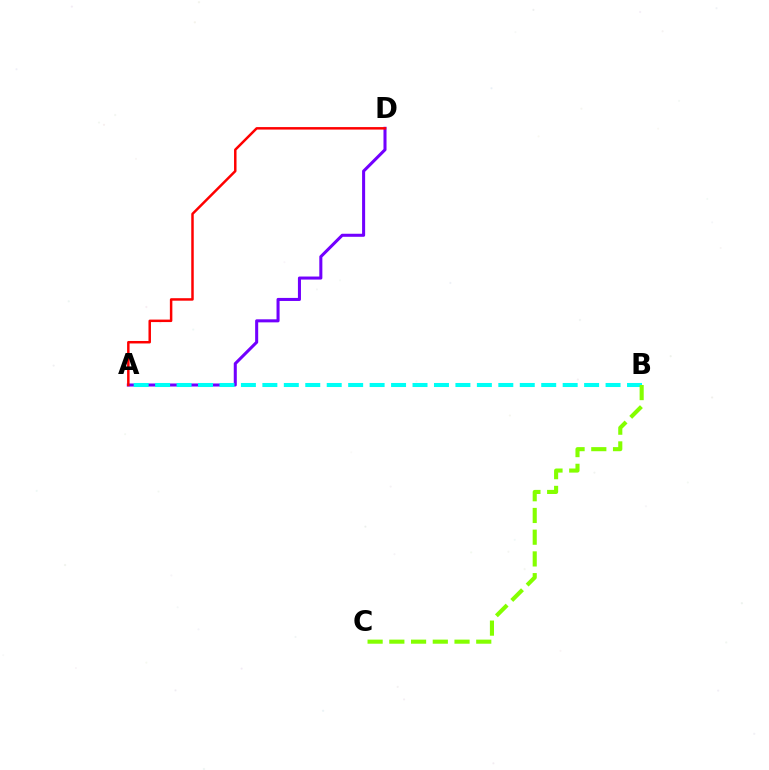{('A', 'D'): [{'color': '#7200ff', 'line_style': 'solid', 'thickness': 2.19}, {'color': '#ff0000', 'line_style': 'solid', 'thickness': 1.79}], ('A', 'B'): [{'color': '#00fff6', 'line_style': 'dashed', 'thickness': 2.91}], ('B', 'C'): [{'color': '#84ff00', 'line_style': 'dashed', 'thickness': 2.95}]}